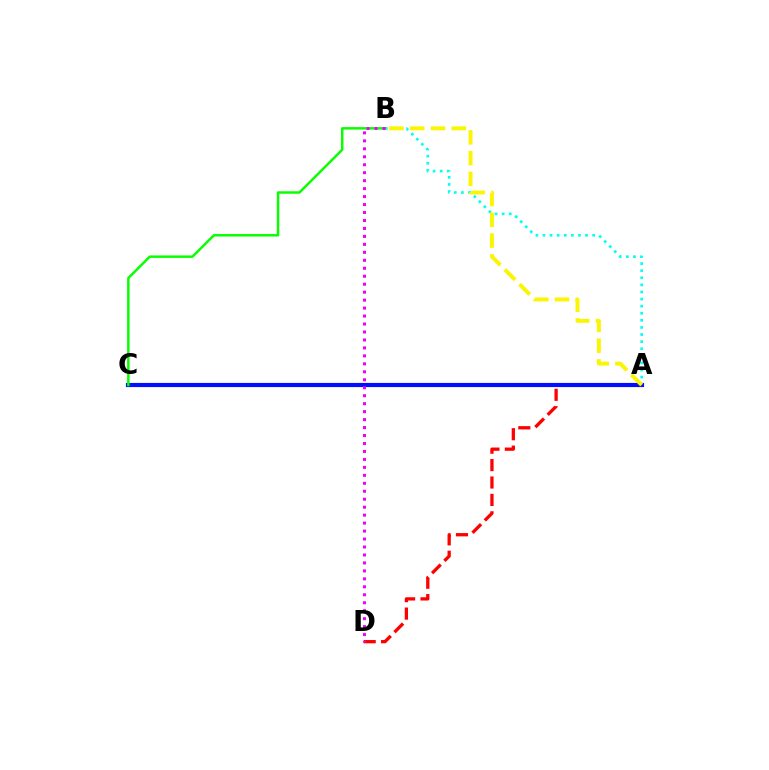{('A', 'B'): [{'color': '#00fff6', 'line_style': 'dotted', 'thickness': 1.93}, {'color': '#fcf500', 'line_style': 'dashed', 'thickness': 2.82}], ('A', 'D'): [{'color': '#ff0000', 'line_style': 'dashed', 'thickness': 2.37}], ('A', 'C'): [{'color': '#0010ff', 'line_style': 'solid', 'thickness': 2.99}], ('B', 'C'): [{'color': '#08ff00', 'line_style': 'solid', 'thickness': 1.78}], ('B', 'D'): [{'color': '#ee00ff', 'line_style': 'dotted', 'thickness': 2.16}]}